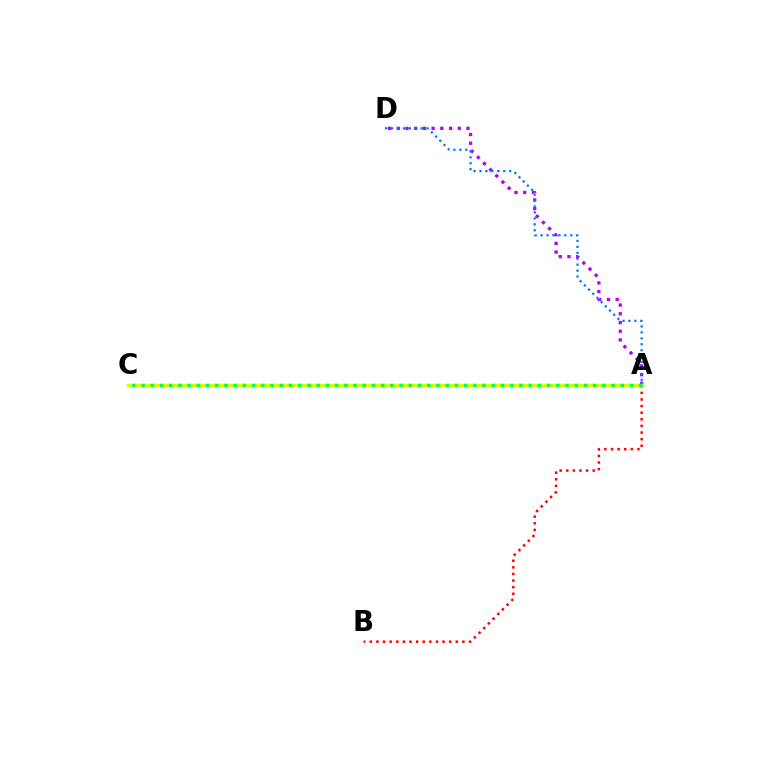{('A', 'B'): [{'color': '#ff0000', 'line_style': 'dotted', 'thickness': 1.8}], ('A', 'D'): [{'color': '#b900ff', 'line_style': 'dotted', 'thickness': 2.37}, {'color': '#0074ff', 'line_style': 'dotted', 'thickness': 1.61}], ('A', 'C'): [{'color': '#d1ff00', 'line_style': 'solid', 'thickness': 2.48}, {'color': '#00ff5c', 'line_style': 'dotted', 'thickness': 2.5}]}